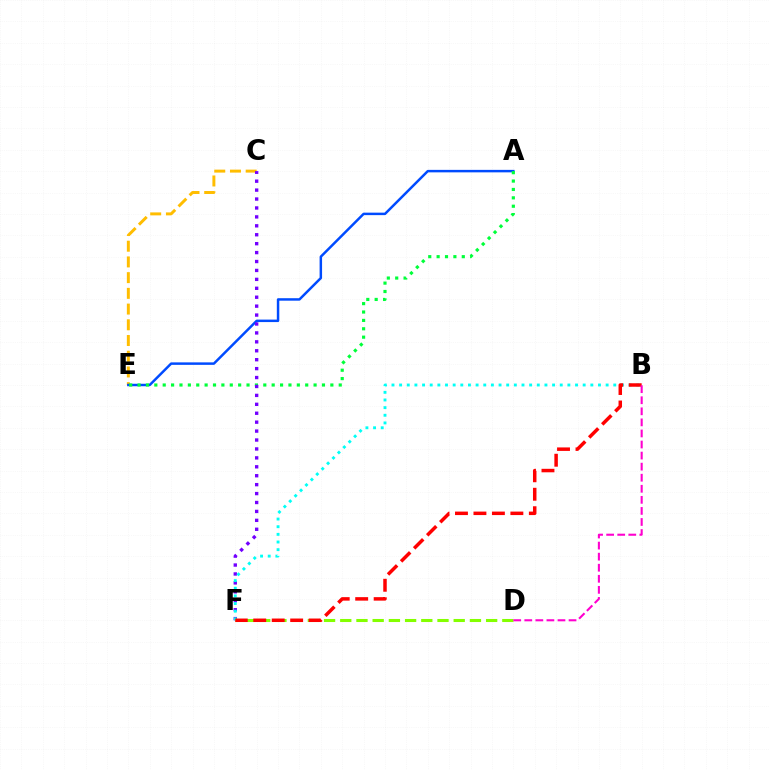{('C', 'E'): [{'color': '#ffbd00', 'line_style': 'dashed', 'thickness': 2.14}], ('A', 'E'): [{'color': '#004bff', 'line_style': 'solid', 'thickness': 1.79}, {'color': '#00ff39', 'line_style': 'dotted', 'thickness': 2.28}], ('C', 'F'): [{'color': '#7200ff', 'line_style': 'dotted', 'thickness': 2.42}], ('B', 'F'): [{'color': '#00fff6', 'line_style': 'dotted', 'thickness': 2.08}, {'color': '#ff0000', 'line_style': 'dashed', 'thickness': 2.51}], ('D', 'F'): [{'color': '#84ff00', 'line_style': 'dashed', 'thickness': 2.2}], ('B', 'D'): [{'color': '#ff00cf', 'line_style': 'dashed', 'thickness': 1.5}]}